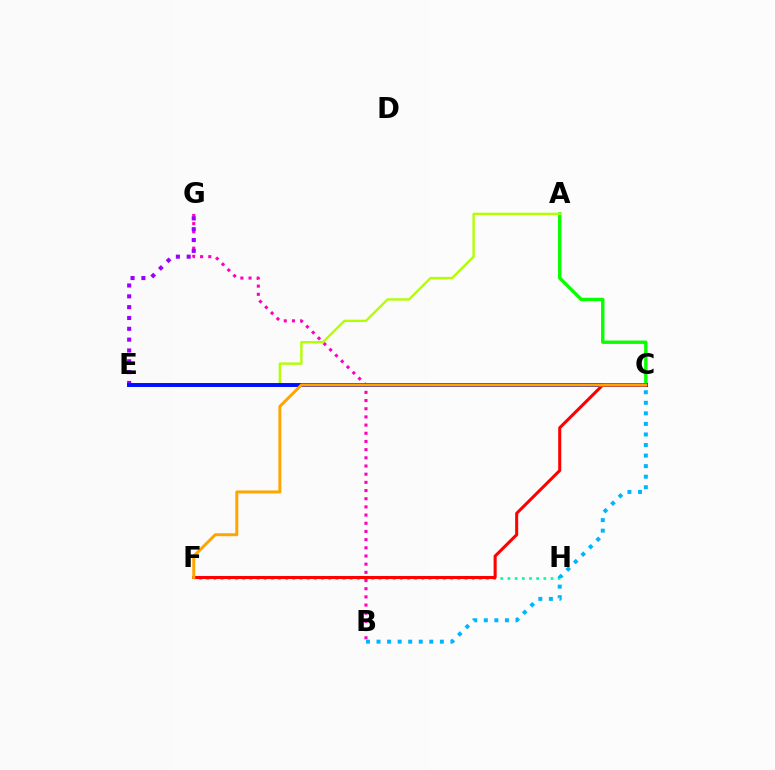{('A', 'C'): [{'color': '#08ff00', 'line_style': 'solid', 'thickness': 2.44}], ('F', 'H'): [{'color': '#00ff9d', 'line_style': 'dotted', 'thickness': 1.95}], ('B', 'G'): [{'color': '#ff00bd', 'line_style': 'dotted', 'thickness': 2.22}], ('A', 'E'): [{'color': '#b3ff00', 'line_style': 'solid', 'thickness': 1.71}], ('E', 'G'): [{'color': '#9b00ff', 'line_style': 'dotted', 'thickness': 2.94}], ('C', 'E'): [{'color': '#0010ff', 'line_style': 'solid', 'thickness': 2.84}], ('C', 'F'): [{'color': '#ff0000', 'line_style': 'solid', 'thickness': 2.2}, {'color': '#ffa500', 'line_style': 'solid', 'thickness': 2.14}], ('B', 'C'): [{'color': '#00b5ff', 'line_style': 'dotted', 'thickness': 2.87}]}